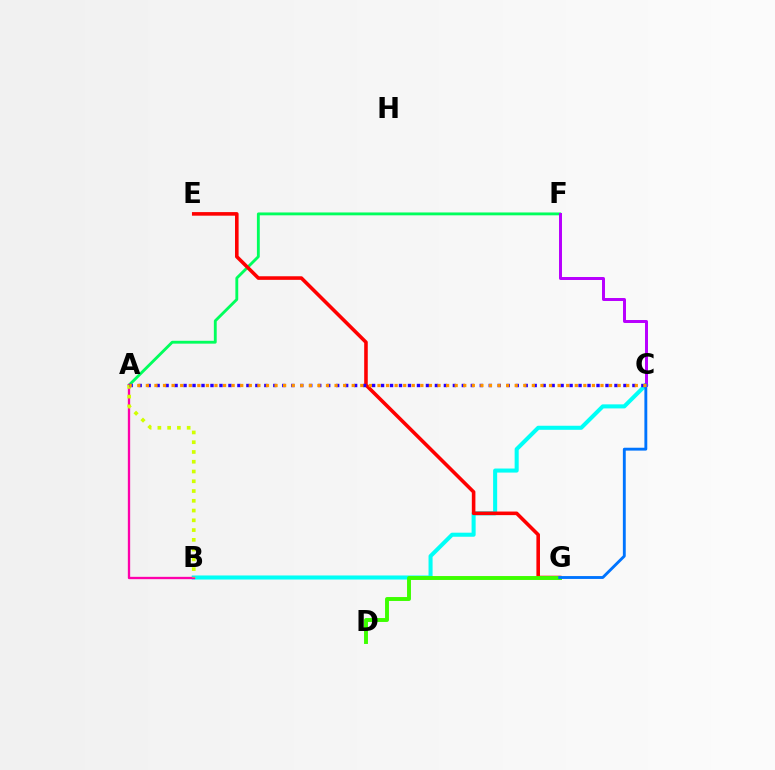{('A', 'F'): [{'color': '#00ff5c', 'line_style': 'solid', 'thickness': 2.05}], ('B', 'C'): [{'color': '#00fff6', 'line_style': 'solid', 'thickness': 2.92}], ('C', 'F'): [{'color': '#b900ff', 'line_style': 'solid', 'thickness': 2.14}], ('E', 'G'): [{'color': '#ff0000', 'line_style': 'solid', 'thickness': 2.58}], ('A', 'B'): [{'color': '#ff00ac', 'line_style': 'solid', 'thickness': 1.68}, {'color': '#d1ff00', 'line_style': 'dotted', 'thickness': 2.65}], ('D', 'G'): [{'color': '#3dff00', 'line_style': 'solid', 'thickness': 2.82}], ('C', 'G'): [{'color': '#0074ff', 'line_style': 'solid', 'thickness': 2.07}], ('A', 'C'): [{'color': '#2500ff', 'line_style': 'dotted', 'thickness': 2.44}, {'color': '#ff9400', 'line_style': 'dotted', 'thickness': 2.33}]}